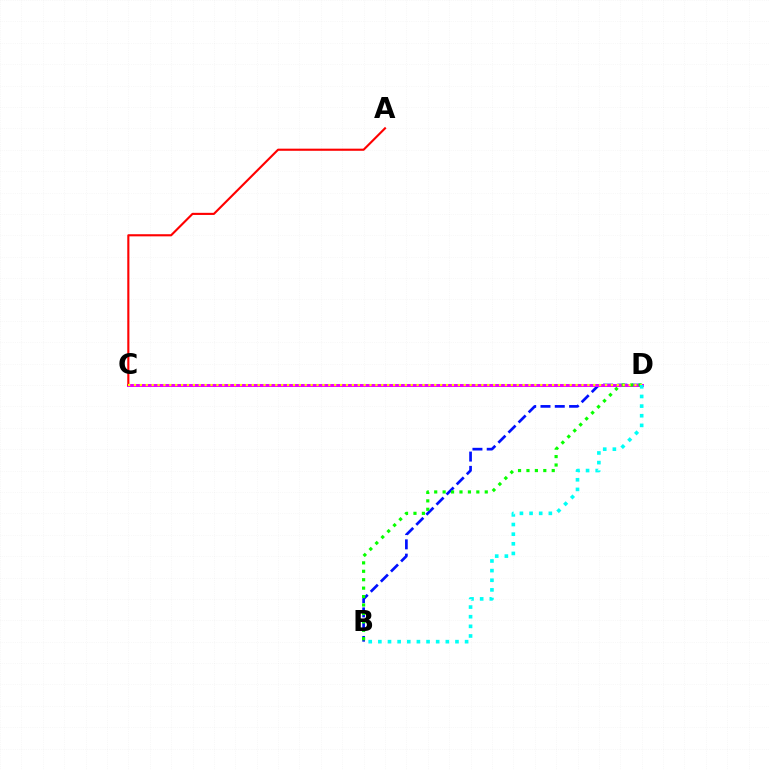{('B', 'D'): [{'color': '#0010ff', 'line_style': 'dashed', 'thickness': 1.94}, {'color': '#08ff00', 'line_style': 'dotted', 'thickness': 2.29}, {'color': '#00fff6', 'line_style': 'dotted', 'thickness': 2.62}], ('C', 'D'): [{'color': '#ee00ff', 'line_style': 'solid', 'thickness': 2.14}, {'color': '#fcf500', 'line_style': 'dotted', 'thickness': 1.6}], ('A', 'C'): [{'color': '#ff0000', 'line_style': 'solid', 'thickness': 1.53}]}